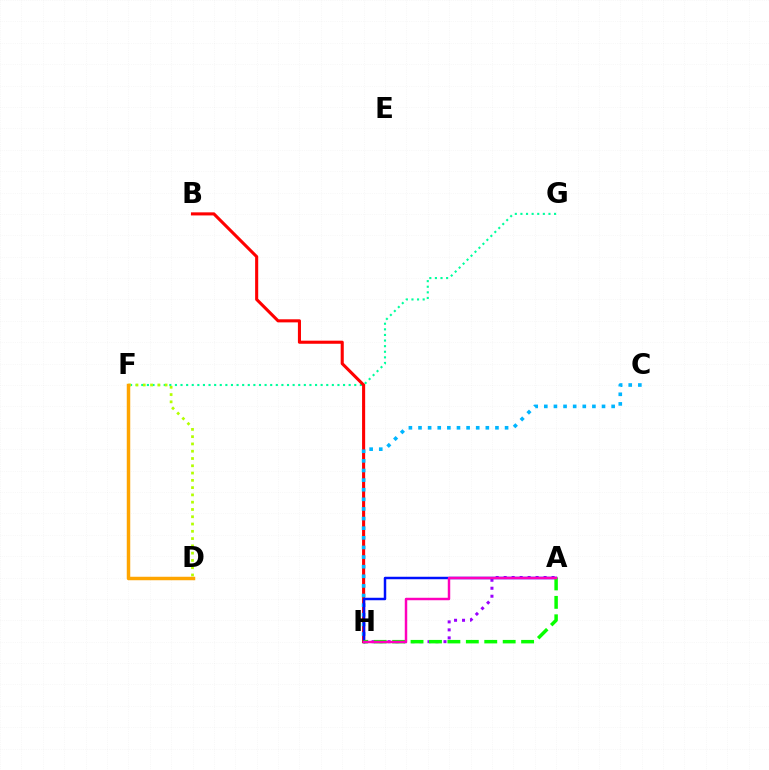{('F', 'G'): [{'color': '#00ff9d', 'line_style': 'dotted', 'thickness': 1.52}], ('A', 'H'): [{'color': '#9b00ff', 'line_style': 'dotted', 'thickness': 2.17}, {'color': '#0010ff', 'line_style': 'solid', 'thickness': 1.78}, {'color': '#08ff00', 'line_style': 'dashed', 'thickness': 2.5}, {'color': '#ff00bd', 'line_style': 'solid', 'thickness': 1.77}], ('B', 'H'): [{'color': '#ff0000', 'line_style': 'solid', 'thickness': 2.22}], ('C', 'H'): [{'color': '#00b5ff', 'line_style': 'dotted', 'thickness': 2.61}], ('D', 'F'): [{'color': '#b3ff00', 'line_style': 'dotted', 'thickness': 1.98}, {'color': '#ffa500', 'line_style': 'solid', 'thickness': 2.5}]}